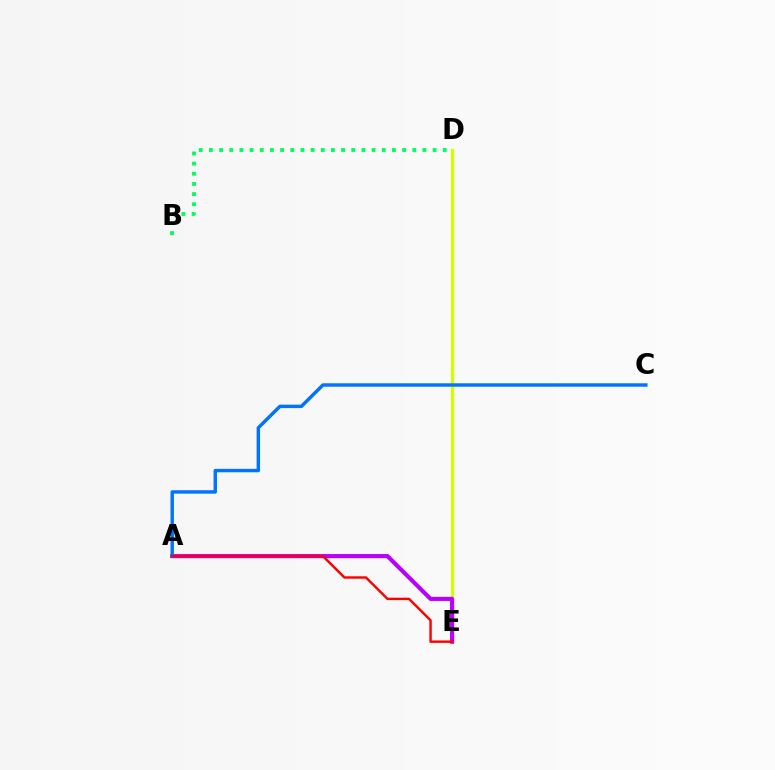{('B', 'D'): [{'color': '#00ff5c', 'line_style': 'dotted', 'thickness': 2.76}], ('D', 'E'): [{'color': '#d1ff00', 'line_style': 'solid', 'thickness': 2.34}], ('A', 'E'): [{'color': '#b900ff', 'line_style': 'solid', 'thickness': 2.97}, {'color': '#ff0000', 'line_style': 'solid', 'thickness': 1.75}], ('A', 'C'): [{'color': '#0074ff', 'line_style': 'solid', 'thickness': 2.47}]}